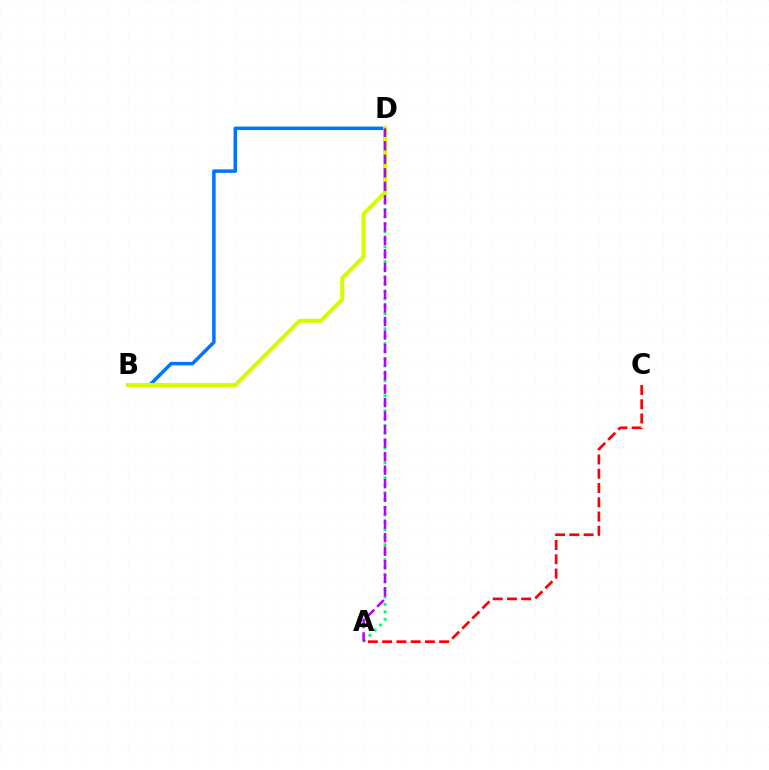{('B', 'D'): [{'color': '#0074ff', 'line_style': 'solid', 'thickness': 2.51}, {'color': '#d1ff00', 'line_style': 'solid', 'thickness': 2.9}], ('A', 'D'): [{'color': '#00ff5c', 'line_style': 'dotted', 'thickness': 2.02}, {'color': '#b900ff', 'line_style': 'dashed', 'thickness': 1.84}], ('A', 'C'): [{'color': '#ff0000', 'line_style': 'dashed', 'thickness': 1.94}]}